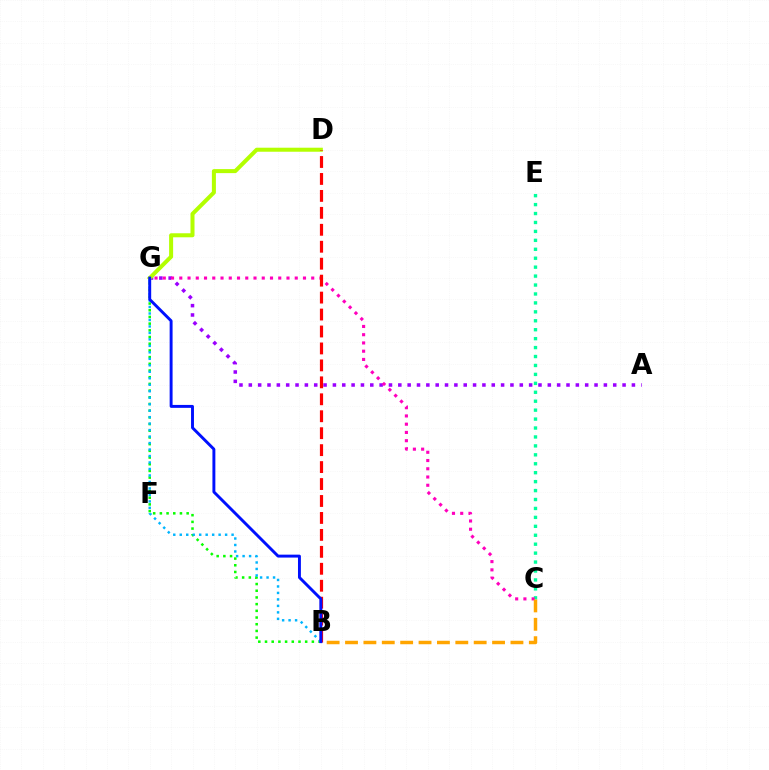{('C', 'E'): [{'color': '#00ff9d', 'line_style': 'dotted', 'thickness': 2.43}], ('A', 'G'): [{'color': '#9b00ff', 'line_style': 'dotted', 'thickness': 2.54}], ('D', 'G'): [{'color': '#b3ff00', 'line_style': 'solid', 'thickness': 2.9}], ('B', 'G'): [{'color': '#08ff00', 'line_style': 'dotted', 'thickness': 1.82}, {'color': '#00b5ff', 'line_style': 'dotted', 'thickness': 1.76}, {'color': '#0010ff', 'line_style': 'solid', 'thickness': 2.11}], ('C', 'G'): [{'color': '#ff00bd', 'line_style': 'dotted', 'thickness': 2.24}], ('B', 'D'): [{'color': '#ff0000', 'line_style': 'dashed', 'thickness': 2.3}], ('B', 'C'): [{'color': '#ffa500', 'line_style': 'dashed', 'thickness': 2.5}]}